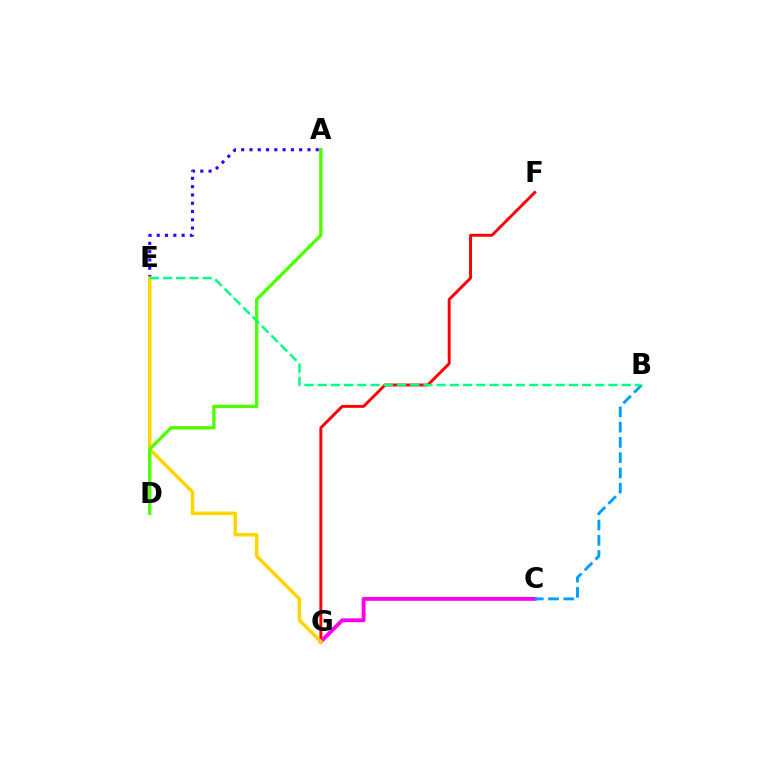{('A', 'E'): [{'color': '#3700ff', 'line_style': 'dotted', 'thickness': 2.25}], ('F', 'G'): [{'color': '#ff0000', 'line_style': 'solid', 'thickness': 2.09}], ('C', 'G'): [{'color': '#ff00ed', 'line_style': 'solid', 'thickness': 2.78}], ('E', 'G'): [{'color': '#ffd500', 'line_style': 'solid', 'thickness': 2.54}], ('A', 'D'): [{'color': '#4fff00', 'line_style': 'solid', 'thickness': 2.39}], ('B', 'C'): [{'color': '#009eff', 'line_style': 'dashed', 'thickness': 2.07}], ('B', 'E'): [{'color': '#00ff86', 'line_style': 'dashed', 'thickness': 1.8}]}